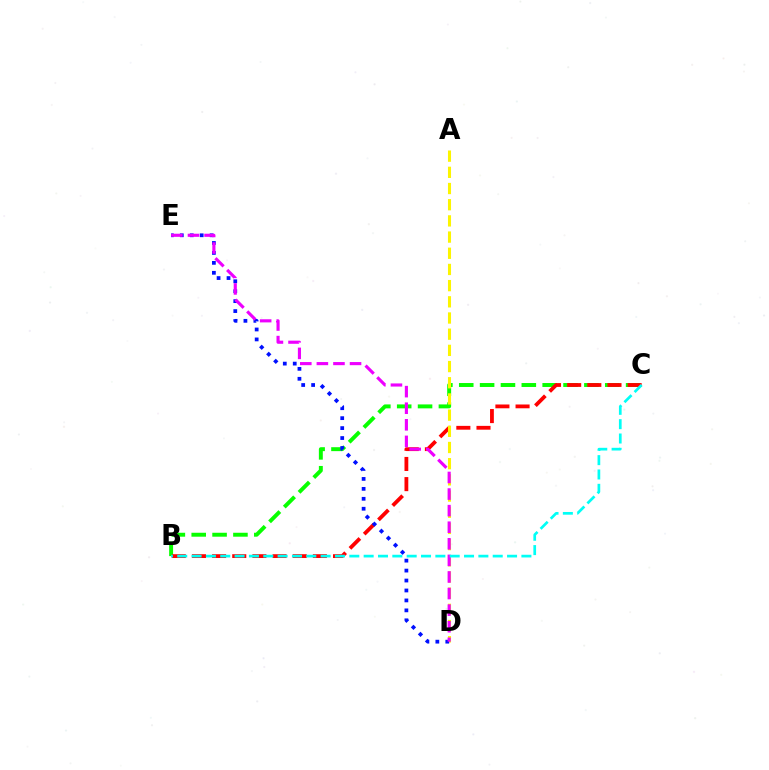{('B', 'C'): [{'color': '#08ff00', 'line_style': 'dashed', 'thickness': 2.83}, {'color': '#ff0000', 'line_style': 'dashed', 'thickness': 2.74}, {'color': '#00fff6', 'line_style': 'dashed', 'thickness': 1.95}], ('A', 'D'): [{'color': '#fcf500', 'line_style': 'dashed', 'thickness': 2.2}], ('D', 'E'): [{'color': '#0010ff', 'line_style': 'dotted', 'thickness': 2.7}, {'color': '#ee00ff', 'line_style': 'dashed', 'thickness': 2.25}]}